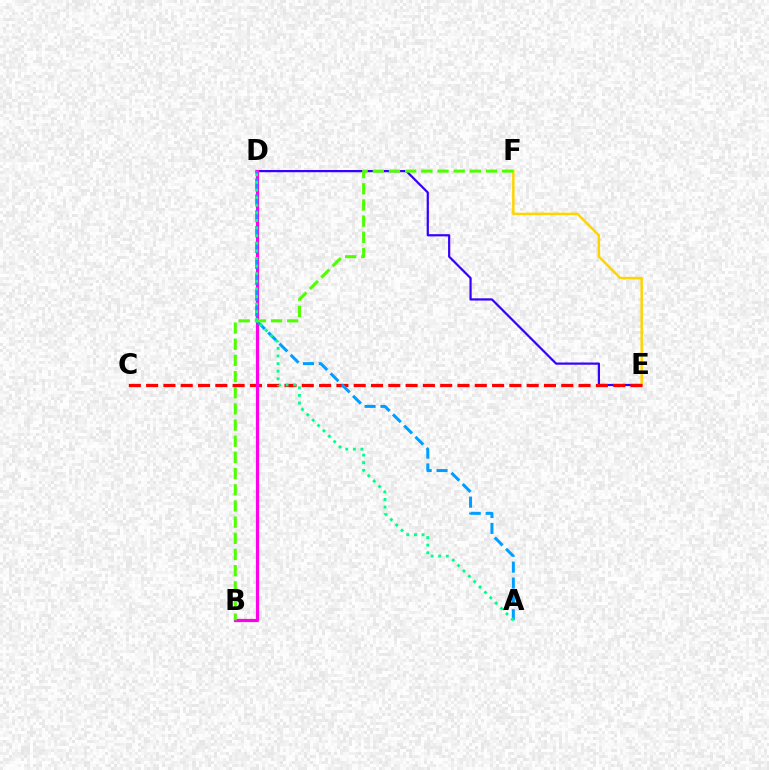{('D', 'E'): [{'color': '#3700ff', 'line_style': 'solid', 'thickness': 1.6}], ('E', 'F'): [{'color': '#ffd500', 'line_style': 'solid', 'thickness': 1.79}], ('C', 'E'): [{'color': '#ff0000', 'line_style': 'dashed', 'thickness': 2.35}], ('B', 'D'): [{'color': '#ff00ed', 'line_style': 'solid', 'thickness': 2.29}], ('A', 'D'): [{'color': '#009eff', 'line_style': 'dashed', 'thickness': 2.16}, {'color': '#00ff86', 'line_style': 'dotted', 'thickness': 2.06}], ('B', 'F'): [{'color': '#4fff00', 'line_style': 'dashed', 'thickness': 2.2}]}